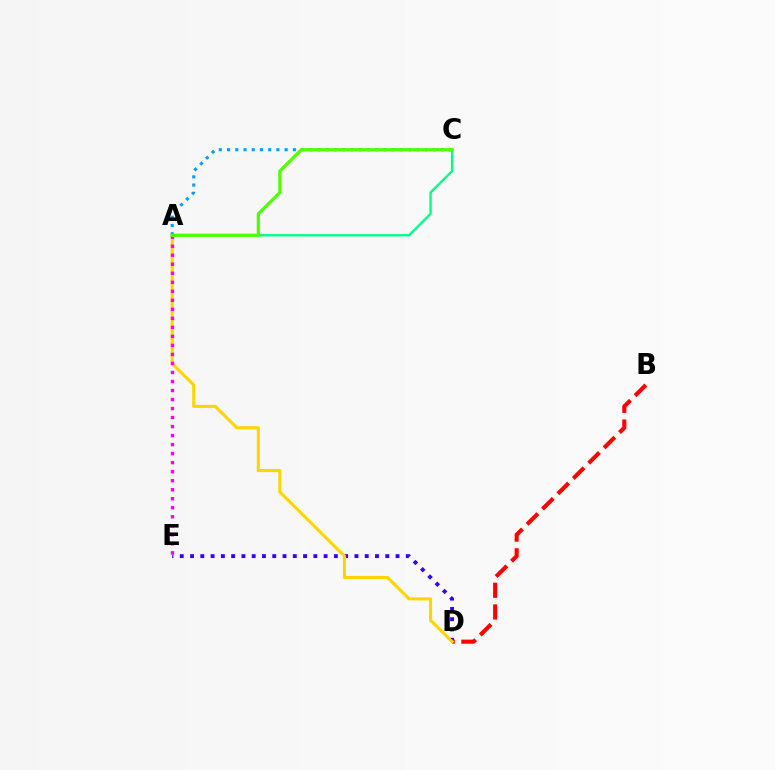{('D', 'E'): [{'color': '#3700ff', 'line_style': 'dotted', 'thickness': 2.79}], ('B', 'D'): [{'color': '#ff0000', 'line_style': 'dashed', 'thickness': 2.95}], ('A', 'D'): [{'color': '#ffd500', 'line_style': 'solid', 'thickness': 2.22}], ('A', 'E'): [{'color': '#ff00ed', 'line_style': 'dotted', 'thickness': 2.45}], ('A', 'C'): [{'color': '#00ff86', 'line_style': 'solid', 'thickness': 1.7}, {'color': '#009eff', 'line_style': 'dotted', 'thickness': 2.24}, {'color': '#4fff00', 'line_style': 'solid', 'thickness': 2.31}]}